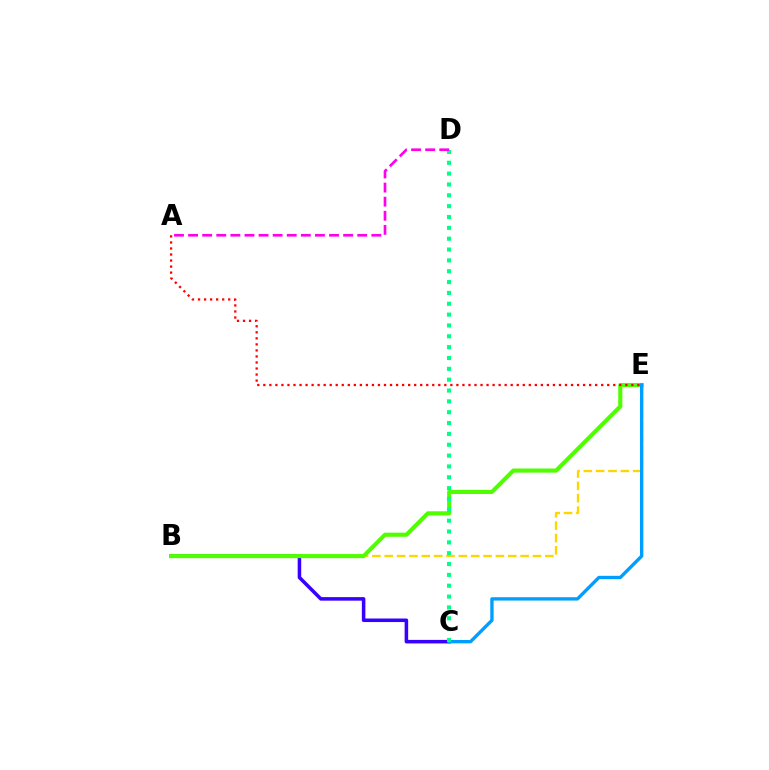{('B', 'C'): [{'color': '#3700ff', 'line_style': 'solid', 'thickness': 2.55}], ('B', 'E'): [{'color': '#ffd500', 'line_style': 'dashed', 'thickness': 1.68}, {'color': '#4fff00', 'line_style': 'solid', 'thickness': 2.96}], ('C', 'E'): [{'color': '#009eff', 'line_style': 'solid', 'thickness': 2.41}], ('A', 'E'): [{'color': '#ff0000', 'line_style': 'dotted', 'thickness': 1.64}], ('C', 'D'): [{'color': '#00ff86', 'line_style': 'dotted', 'thickness': 2.95}], ('A', 'D'): [{'color': '#ff00ed', 'line_style': 'dashed', 'thickness': 1.91}]}